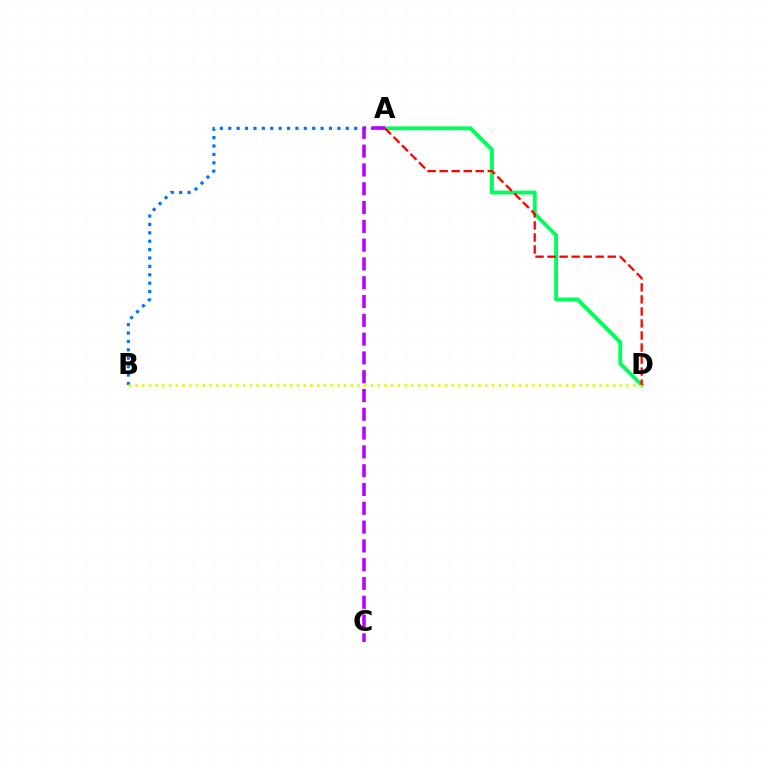{('A', 'B'): [{'color': '#0074ff', 'line_style': 'dotted', 'thickness': 2.28}], ('A', 'D'): [{'color': '#00ff5c', 'line_style': 'solid', 'thickness': 2.81}, {'color': '#ff0000', 'line_style': 'dashed', 'thickness': 1.63}], ('B', 'D'): [{'color': '#d1ff00', 'line_style': 'dotted', 'thickness': 1.83}], ('A', 'C'): [{'color': '#b900ff', 'line_style': 'dashed', 'thickness': 2.55}]}